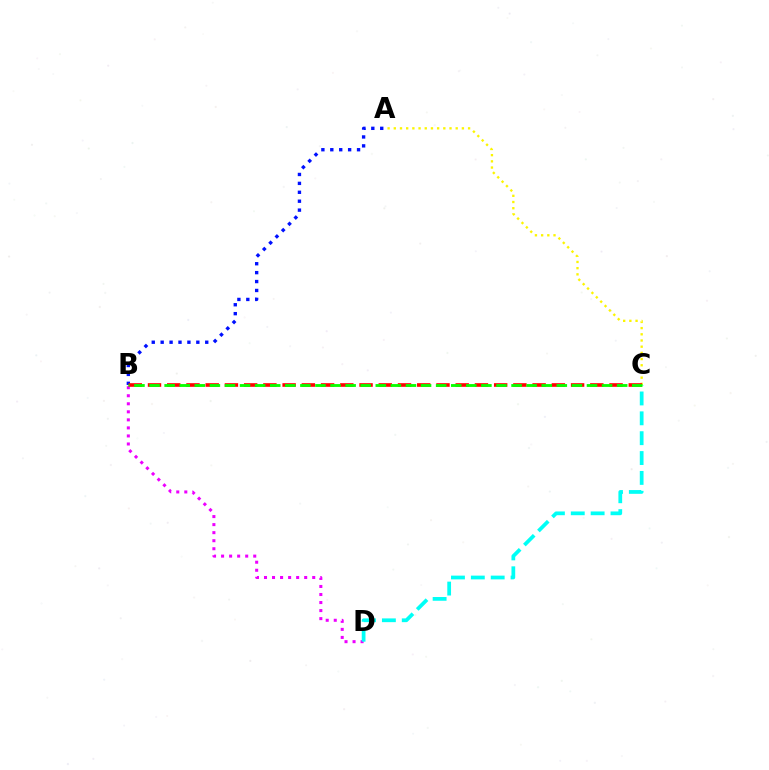{('A', 'B'): [{'color': '#0010ff', 'line_style': 'dotted', 'thickness': 2.42}], ('B', 'D'): [{'color': '#ee00ff', 'line_style': 'dotted', 'thickness': 2.18}], ('C', 'D'): [{'color': '#00fff6', 'line_style': 'dashed', 'thickness': 2.7}], ('A', 'C'): [{'color': '#fcf500', 'line_style': 'dotted', 'thickness': 1.68}], ('B', 'C'): [{'color': '#ff0000', 'line_style': 'dashed', 'thickness': 2.61}, {'color': '#08ff00', 'line_style': 'dashed', 'thickness': 2.05}]}